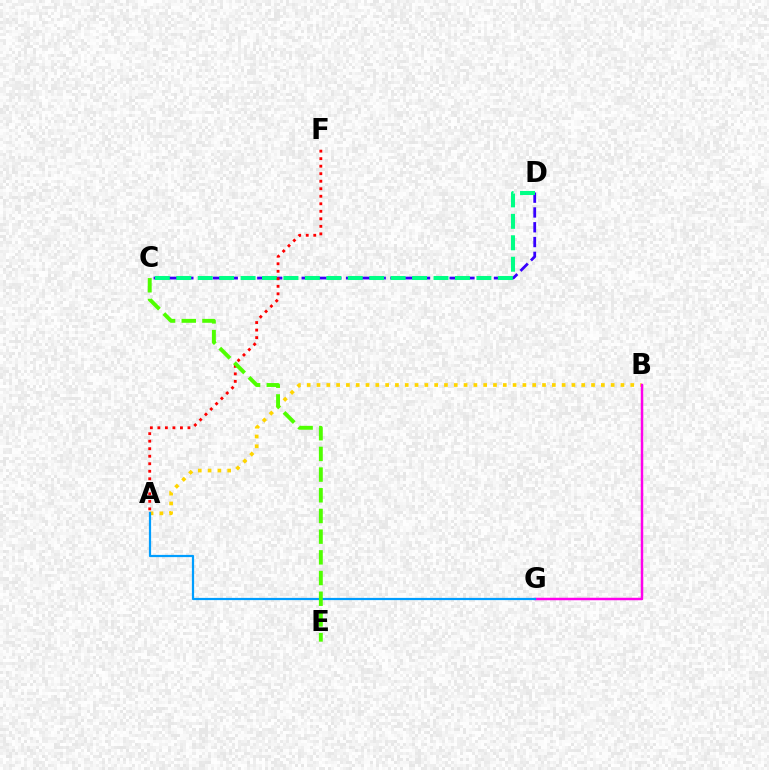{('C', 'D'): [{'color': '#3700ff', 'line_style': 'dashed', 'thickness': 2.01}, {'color': '#00ff86', 'line_style': 'dashed', 'thickness': 2.91}], ('A', 'B'): [{'color': '#ffd500', 'line_style': 'dotted', 'thickness': 2.66}], ('B', 'G'): [{'color': '#ff00ed', 'line_style': 'solid', 'thickness': 1.78}], ('A', 'F'): [{'color': '#ff0000', 'line_style': 'dotted', 'thickness': 2.04}], ('A', 'G'): [{'color': '#009eff', 'line_style': 'solid', 'thickness': 1.6}], ('C', 'E'): [{'color': '#4fff00', 'line_style': 'dashed', 'thickness': 2.81}]}